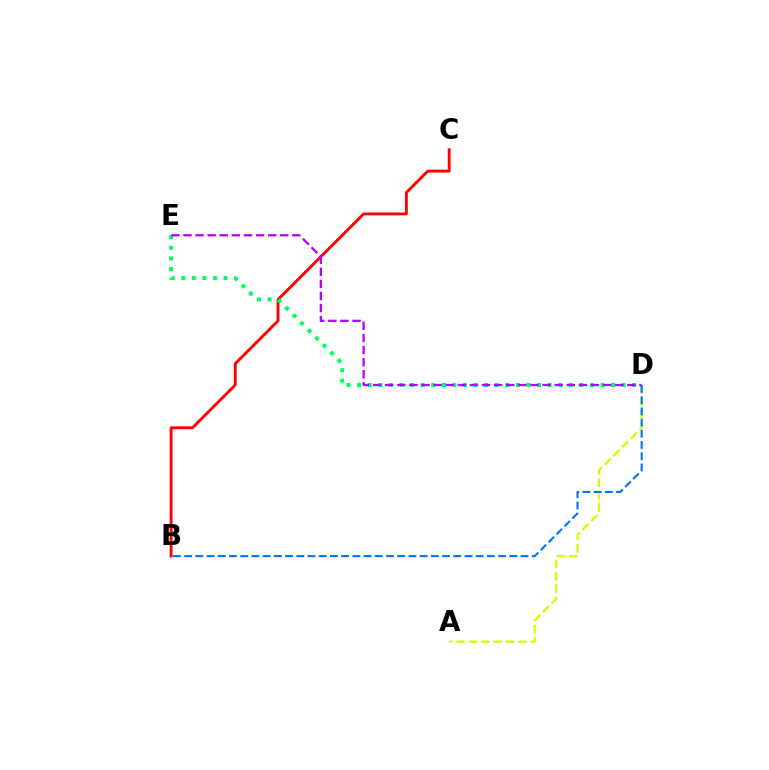{('A', 'D'): [{'color': '#d1ff00', 'line_style': 'dashed', 'thickness': 1.68}], ('B', 'C'): [{'color': '#ff0000', 'line_style': 'solid', 'thickness': 2.06}], ('D', 'E'): [{'color': '#00ff5c', 'line_style': 'dotted', 'thickness': 2.87}, {'color': '#b900ff', 'line_style': 'dashed', 'thickness': 1.64}], ('B', 'D'): [{'color': '#0074ff', 'line_style': 'dashed', 'thickness': 1.52}]}